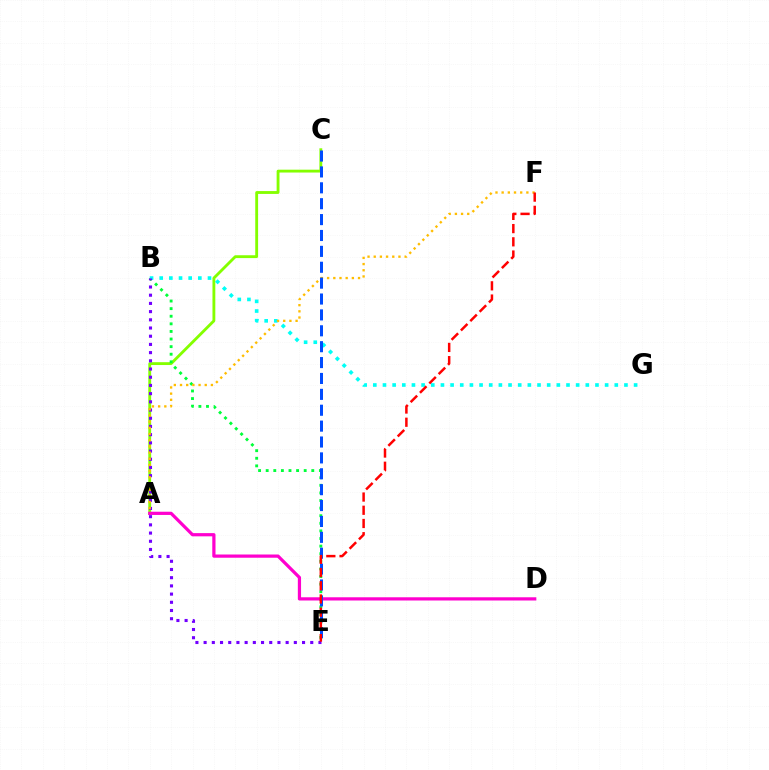{('A', 'C'): [{'color': '#84ff00', 'line_style': 'solid', 'thickness': 2.05}], ('B', 'E'): [{'color': '#00ff39', 'line_style': 'dotted', 'thickness': 2.06}, {'color': '#7200ff', 'line_style': 'dotted', 'thickness': 2.23}], ('B', 'G'): [{'color': '#00fff6', 'line_style': 'dotted', 'thickness': 2.62}], ('A', 'D'): [{'color': '#ff00cf', 'line_style': 'solid', 'thickness': 2.32}], ('A', 'F'): [{'color': '#ffbd00', 'line_style': 'dotted', 'thickness': 1.68}], ('C', 'E'): [{'color': '#004bff', 'line_style': 'dashed', 'thickness': 2.16}], ('E', 'F'): [{'color': '#ff0000', 'line_style': 'dashed', 'thickness': 1.8}]}